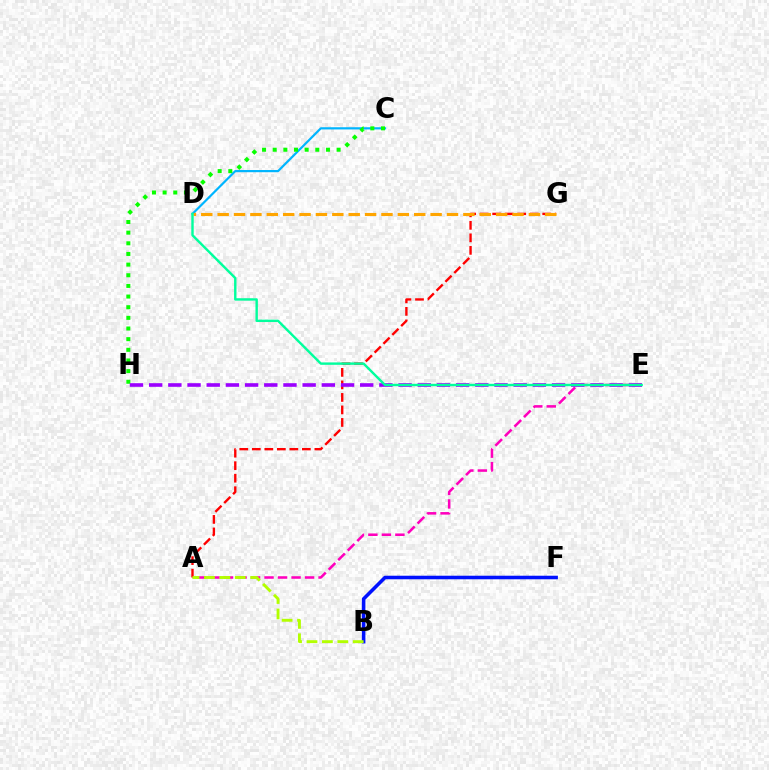{('C', 'D'): [{'color': '#00b5ff', 'line_style': 'solid', 'thickness': 1.58}], ('A', 'G'): [{'color': '#ff0000', 'line_style': 'dashed', 'thickness': 1.7}], ('C', 'H'): [{'color': '#08ff00', 'line_style': 'dotted', 'thickness': 2.89}], ('A', 'E'): [{'color': '#ff00bd', 'line_style': 'dashed', 'thickness': 1.83}], ('E', 'H'): [{'color': '#9b00ff', 'line_style': 'dashed', 'thickness': 2.61}], ('D', 'G'): [{'color': '#ffa500', 'line_style': 'dashed', 'thickness': 2.23}], ('B', 'F'): [{'color': '#0010ff', 'line_style': 'solid', 'thickness': 2.56}], ('D', 'E'): [{'color': '#00ff9d', 'line_style': 'solid', 'thickness': 1.73}], ('A', 'B'): [{'color': '#b3ff00', 'line_style': 'dashed', 'thickness': 2.09}]}